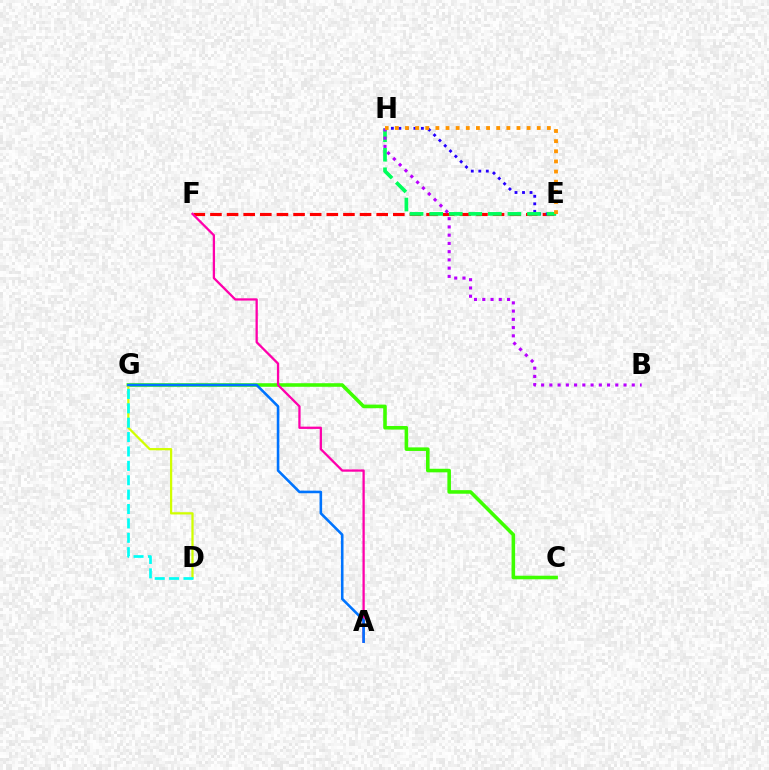{('E', 'F'): [{'color': '#ff0000', 'line_style': 'dashed', 'thickness': 2.26}], ('C', 'G'): [{'color': '#3dff00', 'line_style': 'solid', 'thickness': 2.57}], ('D', 'G'): [{'color': '#d1ff00', 'line_style': 'solid', 'thickness': 1.62}, {'color': '#00fff6', 'line_style': 'dashed', 'thickness': 1.95}], ('A', 'F'): [{'color': '#ff00ac', 'line_style': 'solid', 'thickness': 1.65}], ('E', 'H'): [{'color': '#2500ff', 'line_style': 'dotted', 'thickness': 2.04}, {'color': '#00ff5c', 'line_style': 'dashed', 'thickness': 2.66}, {'color': '#ff9400', 'line_style': 'dotted', 'thickness': 2.75}], ('B', 'H'): [{'color': '#b900ff', 'line_style': 'dotted', 'thickness': 2.24}], ('A', 'G'): [{'color': '#0074ff', 'line_style': 'solid', 'thickness': 1.86}]}